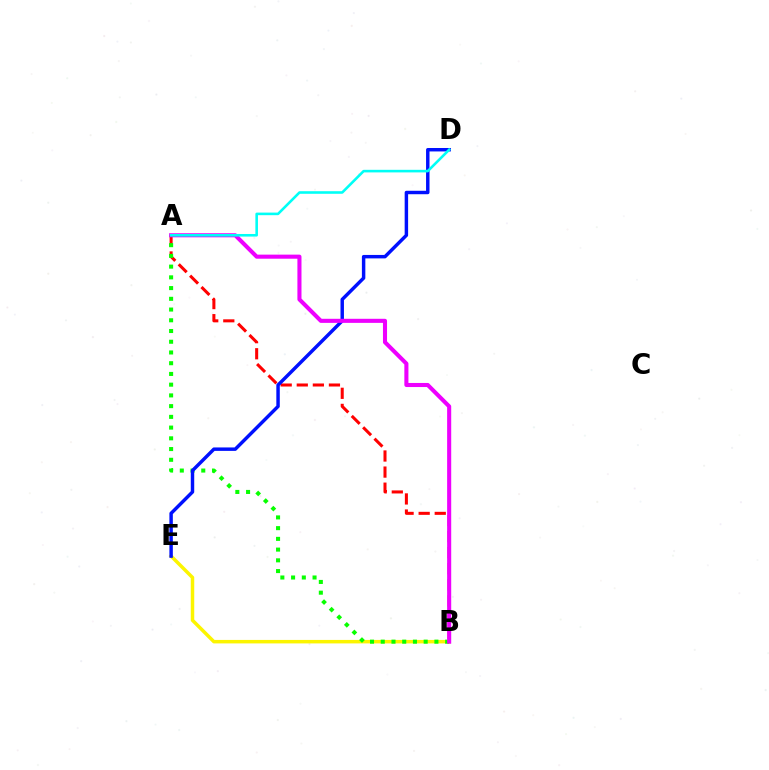{('B', 'E'): [{'color': '#fcf500', 'line_style': 'solid', 'thickness': 2.51}], ('A', 'B'): [{'color': '#ff0000', 'line_style': 'dashed', 'thickness': 2.18}, {'color': '#08ff00', 'line_style': 'dotted', 'thickness': 2.92}, {'color': '#ee00ff', 'line_style': 'solid', 'thickness': 2.94}], ('D', 'E'): [{'color': '#0010ff', 'line_style': 'solid', 'thickness': 2.48}], ('A', 'D'): [{'color': '#00fff6', 'line_style': 'solid', 'thickness': 1.86}]}